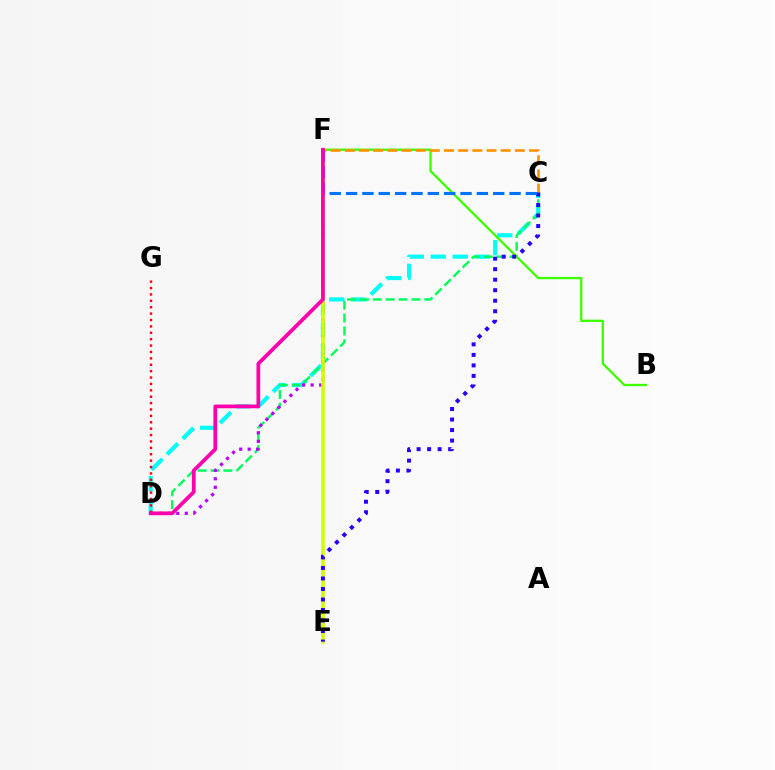{('C', 'D'): [{'color': '#00fff6', 'line_style': 'dashed', 'thickness': 2.98}, {'color': '#00ff5c', 'line_style': 'dashed', 'thickness': 1.75}], ('D', 'F'): [{'color': '#b900ff', 'line_style': 'dotted', 'thickness': 2.31}, {'color': '#ff00ac', 'line_style': 'solid', 'thickness': 2.69}], ('D', 'G'): [{'color': '#ff0000', 'line_style': 'dotted', 'thickness': 1.74}], ('B', 'F'): [{'color': '#3dff00', 'line_style': 'solid', 'thickness': 1.67}], ('E', 'F'): [{'color': '#d1ff00', 'line_style': 'solid', 'thickness': 2.55}], ('C', 'F'): [{'color': '#ff9400', 'line_style': 'dashed', 'thickness': 1.93}, {'color': '#0074ff', 'line_style': 'dashed', 'thickness': 2.22}], ('C', 'E'): [{'color': '#2500ff', 'line_style': 'dotted', 'thickness': 2.86}]}